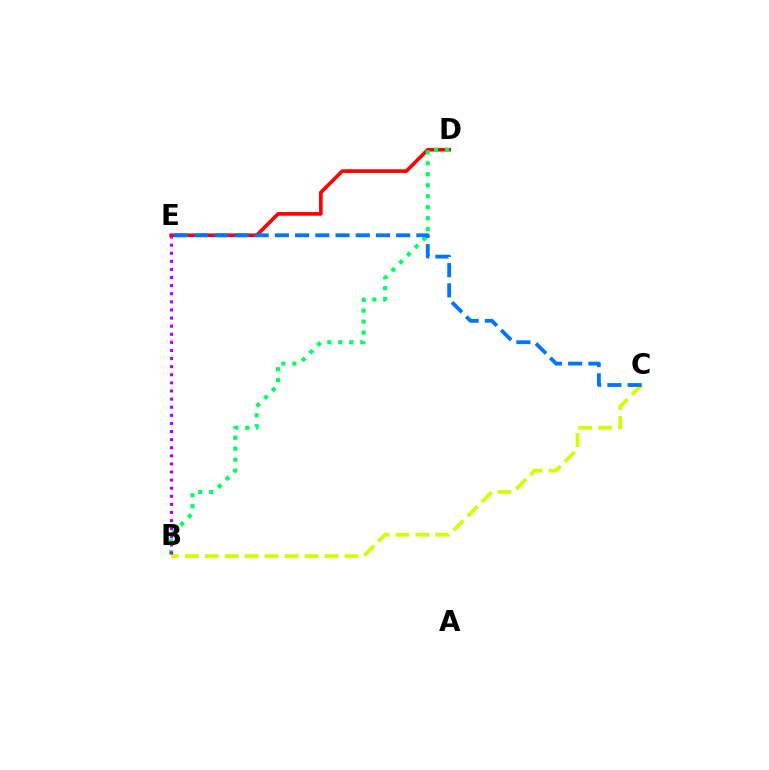{('D', 'E'): [{'color': '#ff0000', 'line_style': 'solid', 'thickness': 2.62}], ('B', 'D'): [{'color': '#00ff5c', 'line_style': 'dotted', 'thickness': 2.98}], ('B', 'C'): [{'color': '#d1ff00', 'line_style': 'dashed', 'thickness': 2.71}], ('B', 'E'): [{'color': '#b900ff', 'line_style': 'dotted', 'thickness': 2.2}], ('C', 'E'): [{'color': '#0074ff', 'line_style': 'dashed', 'thickness': 2.75}]}